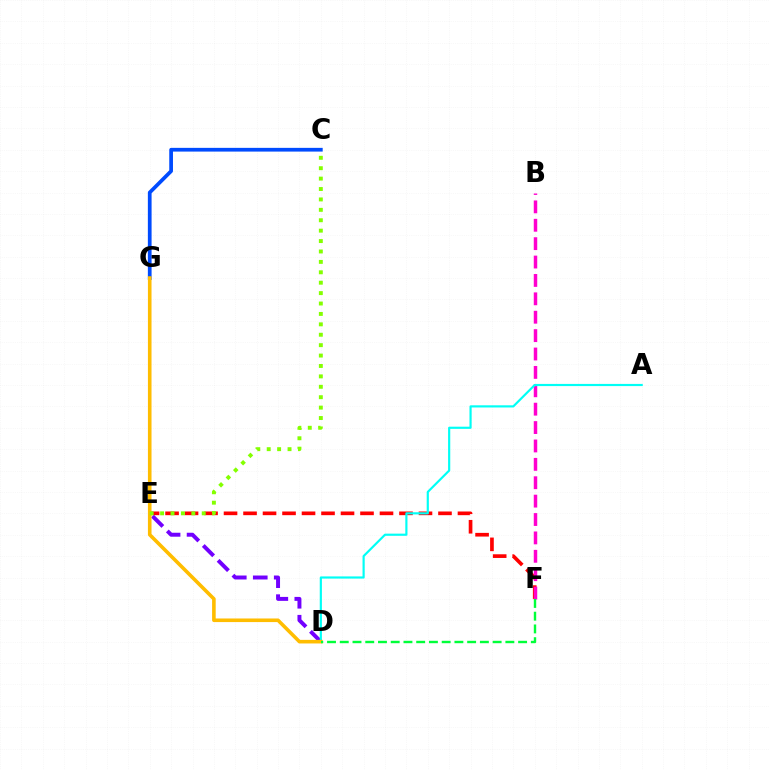{('C', 'G'): [{'color': '#004bff', 'line_style': 'solid', 'thickness': 2.68}], ('D', 'E'): [{'color': '#7200ff', 'line_style': 'dashed', 'thickness': 2.85}], ('E', 'F'): [{'color': '#ff0000', 'line_style': 'dashed', 'thickness': 2.65}], ('B', 'F'): [{'color': '#ff00cf', 'line_style': 'dashed', 'thickness': 2.5}], ('A', 'D'): [{'color': '#00fff6', 'line_style': 'solid', 'thickness': 1.56}], ('D', 'G'): [{'color': '#ffbd00', 'line_style': 'solid', 'thickness': 2.59}], ('C', 'E'): [{'color': '#84ff00', 'line_style': 'dotted', 'thickness': 2.83}], ('D', 'F'): [{'color': '#00ff39', 'line_style': 'dashed', 'thickness': 1.73}]}